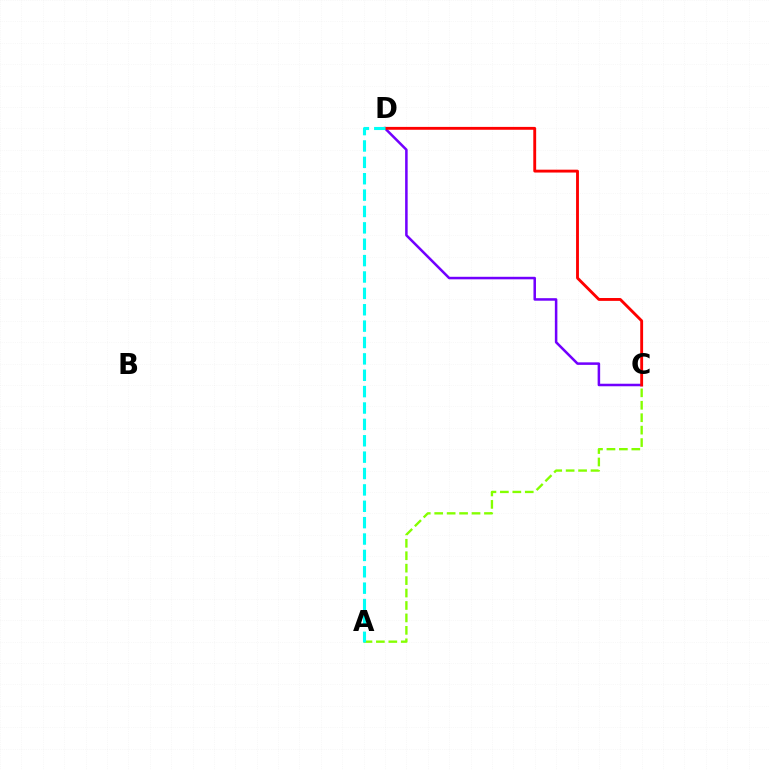{('A', 'C'): [{'color': '#84ff00', 'line_style': 'dashed', 'thickness': 1.69}], ('C', 'D'): [{'color': '#7200ff', 'line_style': 'solid', 'thickness': 1.82}, {'color': '#ff0000', 'line_style': 'solid', 'thickness': 2.06}], ('A', 'D'): [{'color': '#00fff6', 'line_style': 'dashed', 'thickness': 2.22}]}